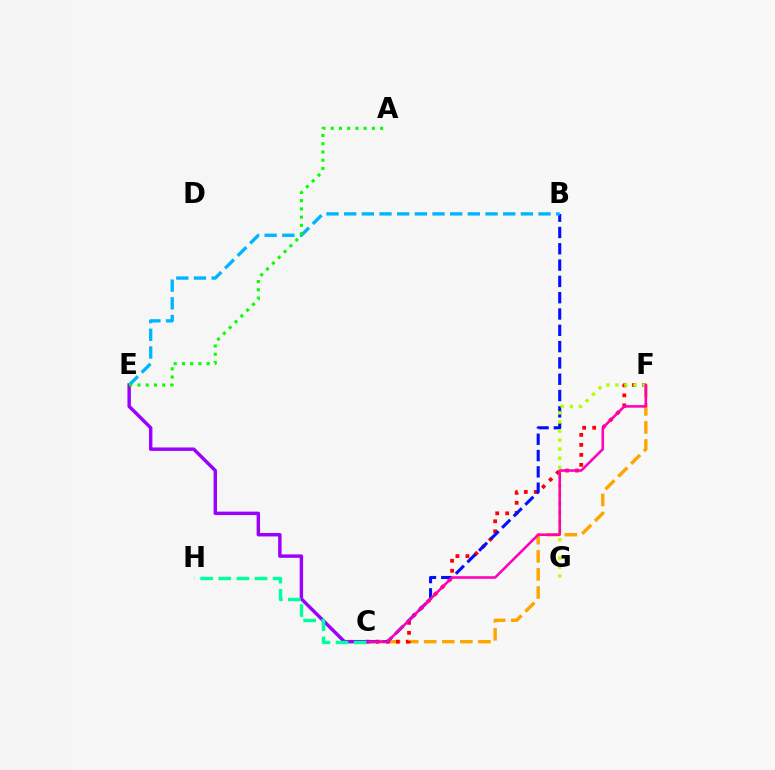{('C', 'F'): [{'color': '#ffa500', 'line_style': 'dashed', 'thickness': 2.46}, {'color': '#ff0000', 'line_style': 'dotted', 'thickness': 2.72}, {'color': '#ff00bd', 'line_style': 'solid', 'thickness': 1.85}], ('B', 'C'): [{'color': '#0010ff', 'line_style': 'dashed', 'thickness': 2.22}], ('F', 'G'): [{'color': '#b3ff00', 'line_style': 'dotted', 'thickness': 2.46}], ('C', 'E'): [{'color': '#9b00ff', 'line_style': 'solid', 'thickness': 2.47}], ('C', 'H'): [{'color': '#00ff9d', 'line_style': 'dashed', 'thickness': 2.46}], ('B', 'E'): [{'color': '#00b5ff', 'line_style': 'dashed', 'thickness': 2.4}], ('A', 'E'): [{'color': '#08ff00', 'line_style': 'dotted', 'thickness': 2.24}]}